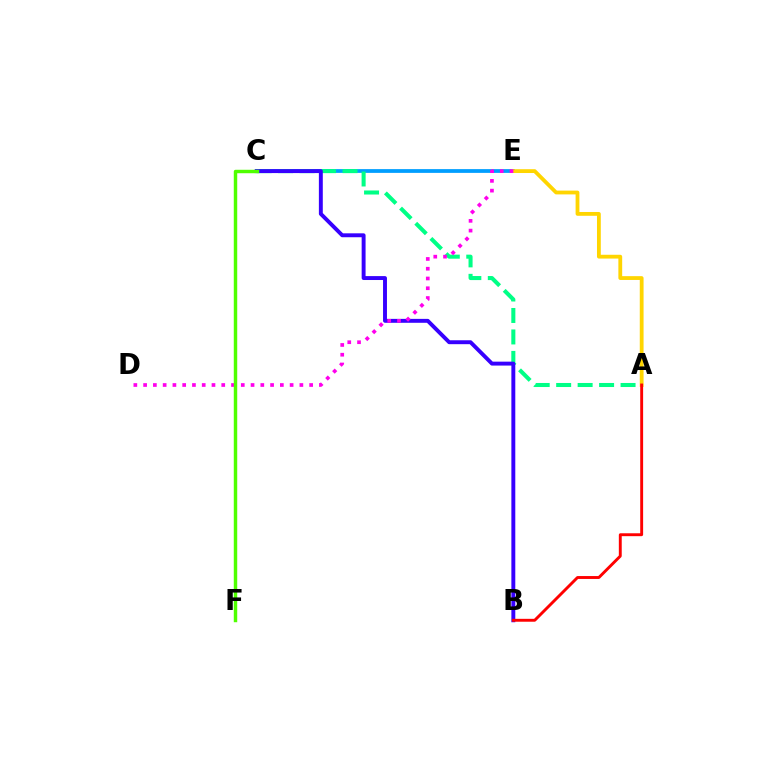{('C', 'E'): [{'color': '#009eff', 'line_style': 'solid', 'thickness': 2.71}], ('A', 'E'): [{'color': '#ffd500', 'line_style': 'solid', 'thickness': 2.74}], ('A', 'C'): [{'color': '#00ff86', 'line_style': 'dashed', 'thickness': 2.92}], ('B', 'C'): [{'color': '#3700ff', 'line_style': 'solid', 'thickness': 2.82}], ('D', 'E'): [{'color': '#ff00ed', 'line_style': 'dotted', 'thickness': 2.65}], ('C', 'F'): [{'color': '#4fff00', 'line_style': 'solid', 'thickness': 2.48}], ('A', 'B'): [{'color': '#ff0000', 'line_style': 'solid', 'thickness': 2.09}]}